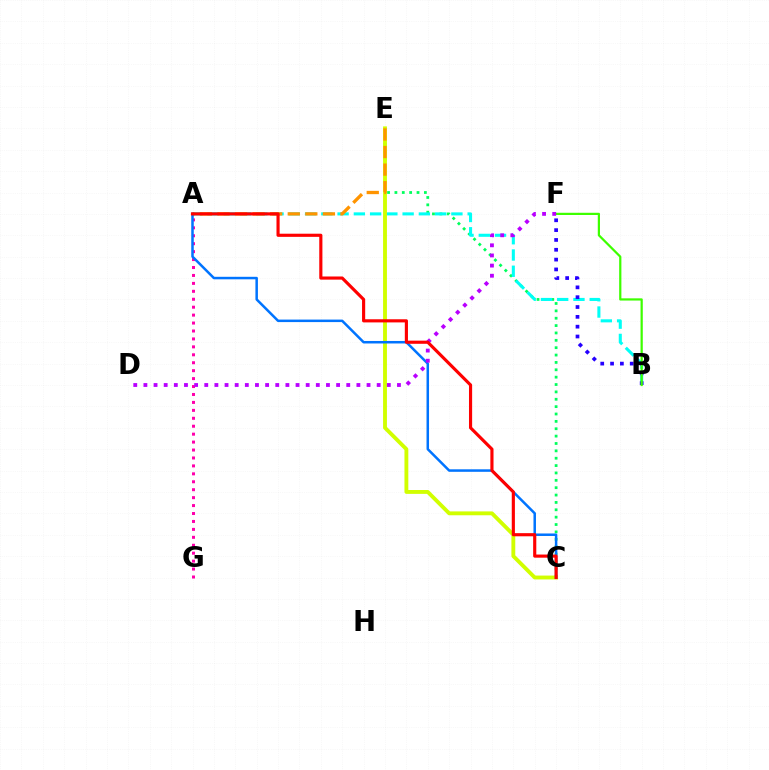{('A', 'G'): [{'color': '#ff00ac', 'line_style': 'dotted', 'thickness': 2.16}], ('C', 'E'): [{'color': '#00ff5c', 'line_style': 'dotted', 'thickness': 2.0}, {'color': '#d1ff00', 'line_style': 'solid', 'thickness': 2.78}], ('A', 'B'): [{'color': '#00fff6', 'line_style': 'dashed', 'thickness': 2.21}], ('B', 'F'): [{'color': '#2500ff', 'line_style': 'dotted', 'thickness': 2.67}, {'color': '#3dff00', 'line_style': 'solid', 'thickness': 1.6}], ('A', 'E'): [{'color': '#ff9400', 'line_style': 'dashed', 'thickness': 2.39}], ('A', 'C'): [{'color': '#0074ff', 'line_style': 'solid', 'thickness': 1.81}, {'color': '#ff0000', 'line_style': 'solid', 'thickness': 2.26}], ('D', 'F'): [{'color': '#b900ff', 'line_style': 'dotted', 'thickness': 2.76}]}